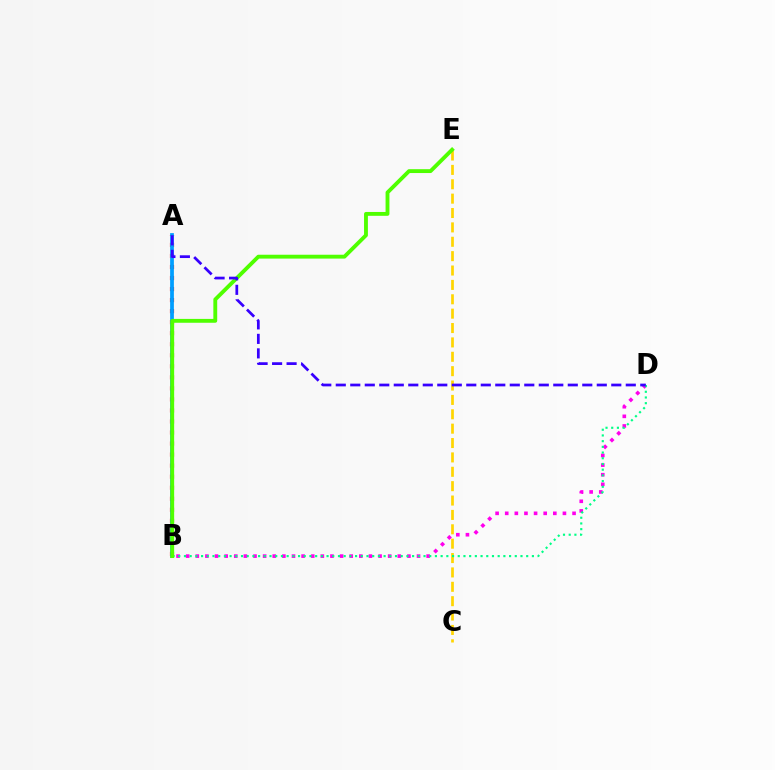{('C', 'E'): [{'color': '#ffd500', 'line_style': 'dashed', 'thickness': 1.95}], ('B', 'D'): [{'color': '#ff00ed', 'line_style': 'dotted', 'thickness': 2.61}, {'color': '#00ff86', 'line_style': 'dotted', 'thickness': 1.55}], ('A', 'B'): [{'color': '#ff0000', 'line_style': 'dotted', 'thickness': 3.0}, {'color': '#009eff', 'line_style': 'solid', 'thickness': 2.7}], ('B', 'E'): [{'color': '#4fff00', 'line_style': 'solid', 'thickness': 2.78}], ('A', 'D'): [{'color': '#3700ff', 'line_style': 'dashed', 'thickness': 1.97}]}